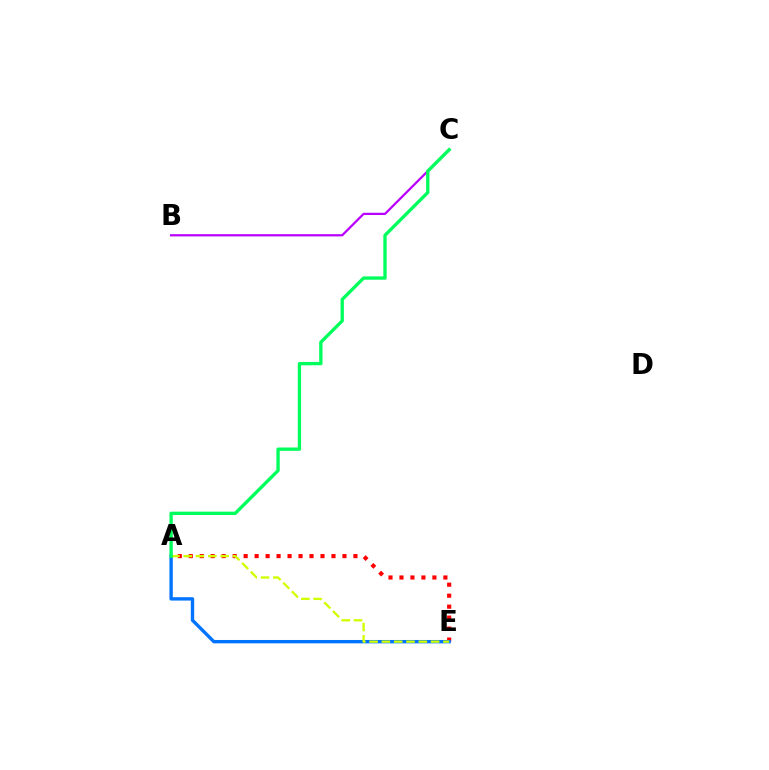{('B', 'C'): [{'color': '#b900ff', 'line_style': 'solid', 'thickness': 1.61}], ('A', 'E'): [{'color': '#ff0000', 'line_style': 'dotted', 'thickness': 2.98}, {'color': '#0074ff', 'line_style': 'solid', 'thickness': 2.42}, {'color': '#d1ff00', 'line_style': 'dashed', 'thickness': 1.67}], ('A', 'C'): [{'color': '#00ff5c', 'line_style': 'solid', 'thickness': 2.4}]}